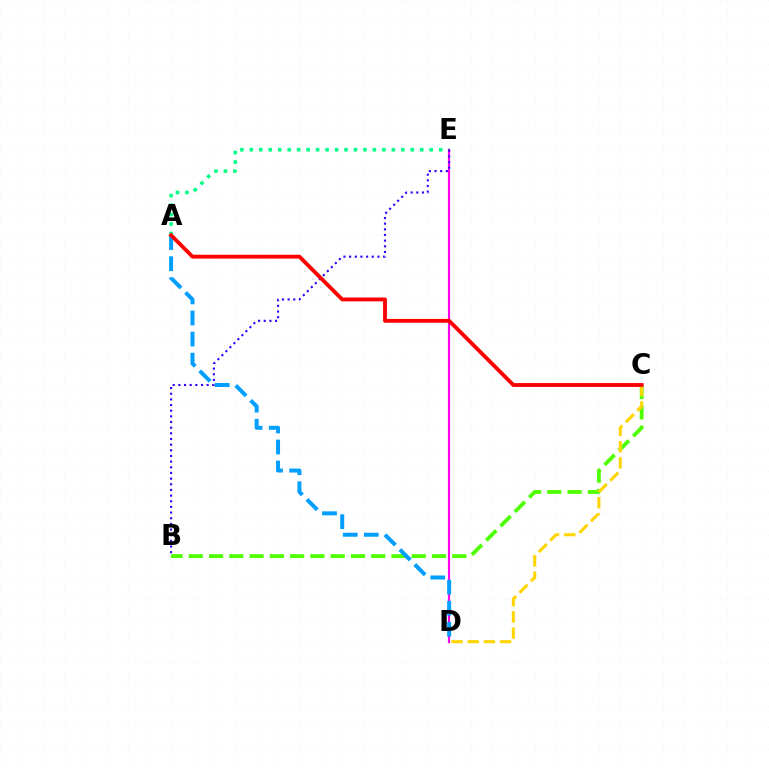{('A', 'E'): [{'color': '#00ff86', 'line_style': 'dotted', 'thickness': 2.57}], ('B', 'C'): [{'color': '#4fff00', 'line_style': 'dashed', 'thickness': 2.75}], ('D', 'E'): [{'color': '#ff00ed', 'line_style': 'solid', 'thickness': 1.56}], ('A', 'D'): [{'color': '#009eff', 'line_style': 'dashed', 'thickness': 2.86}], ('C', 'D'): [{'color': '#ffd500', 'line_style': 'dashed', 'thickness': 2.2}], ('B', 'E'): [{'color': '#3700ff', 'line_style': 'dotted', 'thickness': 1.54}], ('A', 'C'): [{'color': '#ff0000', 'line_style': 'solid', 'thickness': 2.77}]}